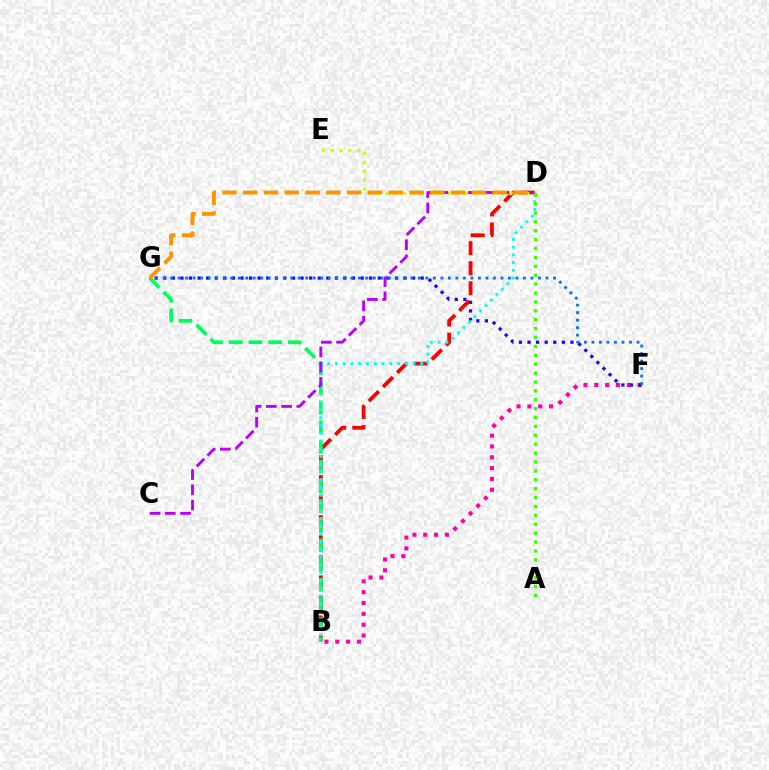{('B', 'F'): [{'color': '#ff00ac', 'line_style': 'dotted', 'thickness': 2.94}], ('B', 'D'): [{'color': '#ff0000', 'line_style': 'dashed', 'thickness': 2.73}, {'color': '#00fff6', 'line_style': 'dotted', 'thickness': 2.11}], ('F', 'G'): [{'color': '#2500ff', 'line_style': 'dotted', 'thickness': 2.33}, {'color': '#0074ff', 'line_style': 'dotted', 'thickness': 2.04}], ('B', 'G'): [{'color': '#00ff5c', 'line_style': 'dashed', 'thickness': 2.68}], ('D', 'E'): [{'color': '#d1ff00', 'line_style': 'dotted', 'thickness': 2.41}], ('C', 'D'): [{'color': '#b900ff', 'line_style': 'dashed', 'thickness': 2.07}], ('A', 'D'): [{'color': '#3dff00', 'line_style': 'dotted', 'thickness': 2.42}], ('D', 'G'): [{'color': '#ff9400', 'line_style': 'dashed', 'thickness': 2.82}]}